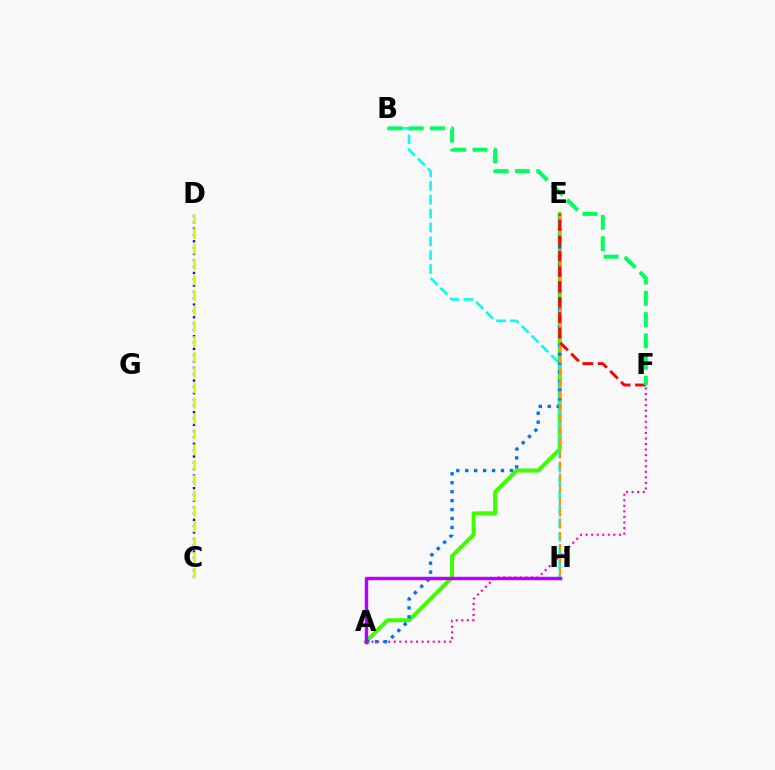{('A', 'E'): [{'color': '#3dff00', 'line_style': 'solid', 'thickness': 2.89}, {'color': '#0074ff', 'line_style': 'dotted', 'thickness': 2.43}], ('A', 'F'): [{'color': '#ff00ac', 'line_style': 'dotted', 'thickness': 1.51}], ('C', 'D'): [{'color': '#2500ff', 'line_style': 'dotted', 'thickness': 1.72}, {'color': '#d1ff00', 'line_style': 'dashed', 'thickness': 2.1}], ('B', 'H'): [{'color': '#00fff6', 'line_style': 'dashed', 'thickness': 1.88}], ('E', 'H'): [{'color': '#ff9400', 'line_style': 'dashed', 'thickness': 1.6}], ('A', 'H'): [{'color': '#b900ff', 'line_style': 'solid', 'thickness': 2.48}], ('E', 'F'): [{'color': '#ff0000', 'line_style': 'dashed', 'thickness': 2.09}], ('B', 'F'): [{'color': '#00ff5c', 'line_style': 'dashed', 'thickness': 2.89}]}